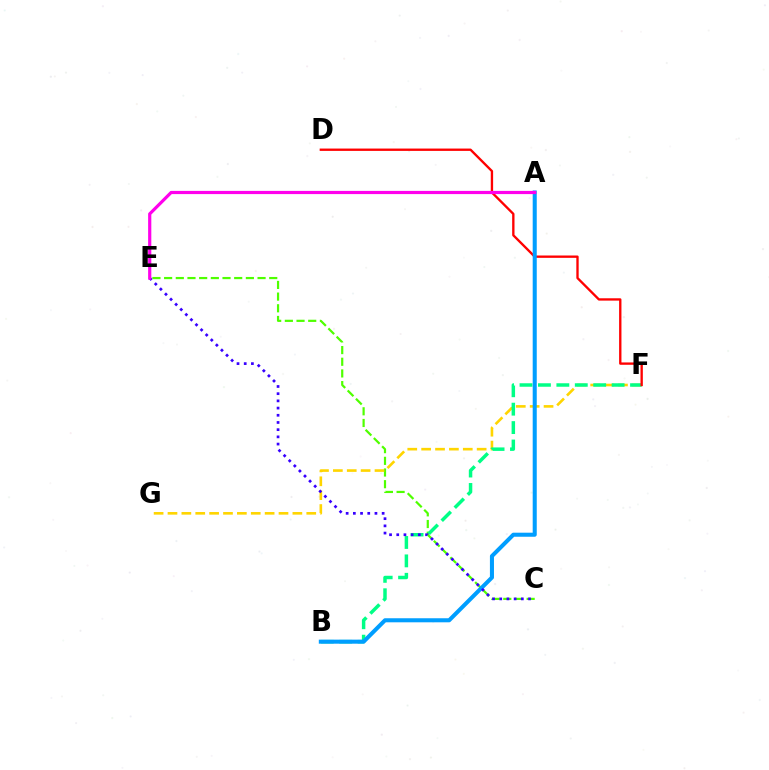{('C', 'E'): [{'color': '#4fff00', 'line_style': 'dashed', 'thickness': 1.59}, {'color': '#3700ff', 'line_style': 'dotted', 'thickness': 1.96}], ('F', 'G'): [{'color': '#ffd500', 'line_style': 'dashed', 'thickness': 1.89}], ('B', 'F'): [{'color': '#00ff86', 'line_style': 'dashed', 'thickness': 2.5}], ('D', 'F'): [{'color': '#ff0000', 'line_style': 'solid', 'thickness': 1.69}], ('A', 'B'): [{'color': '#009eff', 'line_style': 'solid', 'thickness': 2.92}], ('A', 'E'): [{'color': '#ff00ed', 'line_style': 'solid', 'thickness': 2.3}]}